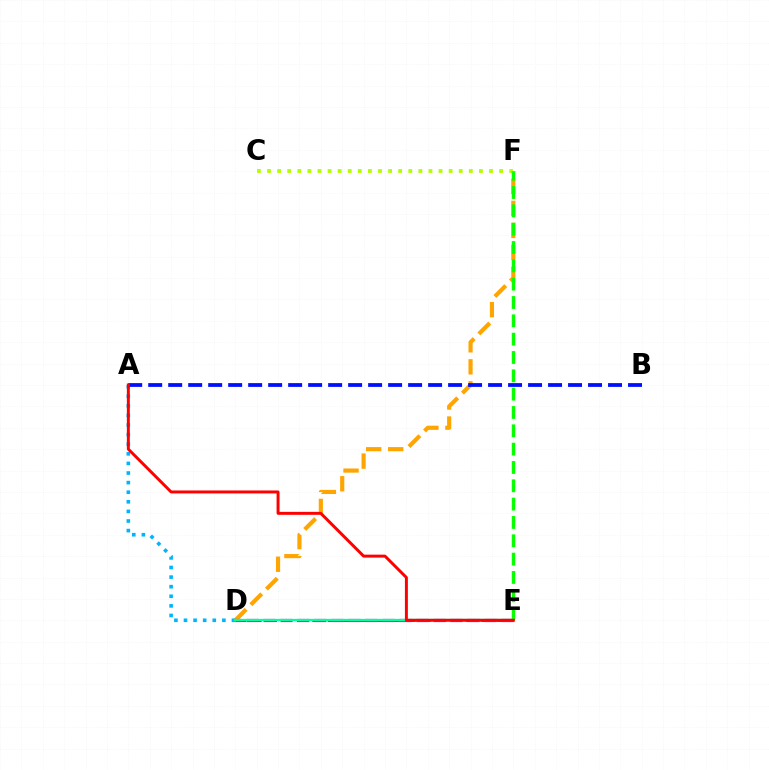{('D', 'E'): [{'color': '#9b00ff', 'line_style': 'dashed', 'thickness': 2.09}, {'color': '#ff00bd', 'line_style': 'dashed', 'thickness': 2.31}, {'color': '#00ff9d', 'line_style': 'solid', 'thickness': 1.66}], ('C', 'F'): [{'color': '#b3ff00', 'line_style': 'dotted', 'thickness': 2.74}], ('D', 'F'): [{'color': '#ffa500', 'line_style': 'dashed', 'thickness': 2.99}], ('A', 'D'): [{'color': '#00b5ff', 'line_style': 'dotted', 'thickness': 2.61}], ('E', 'F'): [{'color': '#08ff00', 'line_style': 'dashed', 'thickness': 2.49}], ('A', 'B'): [{'color': '#0010ff', 'line_style': 'dashed', 'thickness': 2.72}], ('A', 'E'): [{'color': '#ff0000', 'line_style': 'solid', 'thickness': 2.13}]}